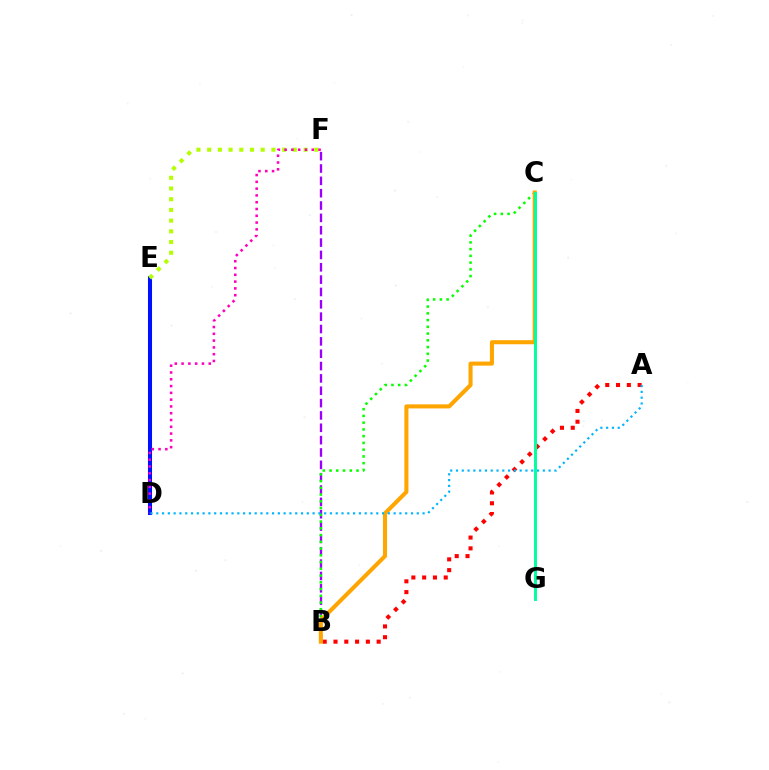{('B', 'F'): [{'color': '#9b00ff', 'line_style': 'dashed', 'thickness': 1.68}], ('B', 'C'): [{'color': '#08ff00', 'line_style': 'dotted', 'thickness': 1.83}, {'color': '#ffa500', 'line_style': 'solid', 'thickness': 2.92}], ('A', 'B'): [{'color': '#ff0000', 'line_style': 'dotted', 'thickness': 2.93}], ('D', 'E'): [{'color': '#0010ff', 'line_style': 'solid', 'thickness': 2.92}], ('E', 'F'): [{'color': '#b3ff00', 'line_style': 'dotted', 'thickness': 2.91}], ('D', 'F'): [{'color': '#ff00bd', 'line_style': 'dotted', 'thickness': 1.84}], ('A', 'D'): [{'color': '#00b5ff', 'line_style': 'dotted', 'thickness': 1.57}], ('C', 'G'): [{'color': '#00ff9d', 'line_style': 'solid', 'thickness': 2.11}]}